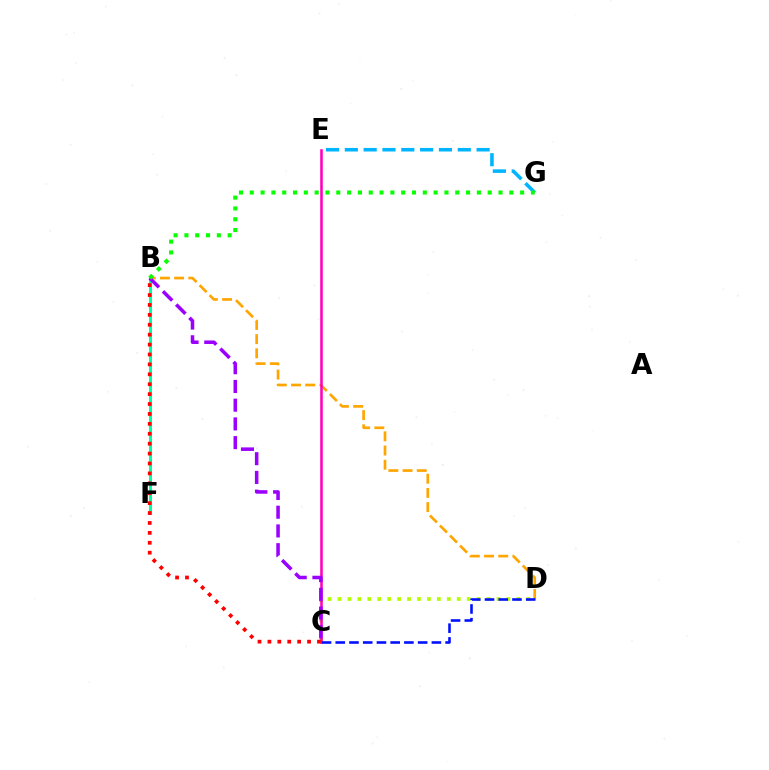{('B', 'D'): [{'color': '#ffa500', 'line_style': 'dashed', 'thickness': 1.93}], ('C', 'D'): [{'color': '#b3ff00', 'line_style': 'dotted', 'thickness': 2.7}, {'color': '#0010ff', 'line_style': 'dashed', 'thickness': 1.87}], ('B', 'F'): [{'color': '#00ff9d', 'line_style': 'solid', 'thickness': 2.13}], ('E', 'G'): [{'color': '#00b5ff', 'line_style': 'dashed', 'thickness': 2.56}], ('C', 'E'): [{'color': '#ff00bd', 'line_style': 'solid', 'thickness': 1.85}], ('B', 'C'): [{'color': '#9b00ff', 'line_style': 'dashed', 'thickness': 2.54}, {'color': '#ff0000', 'line_style': 'dotted', 'thickness': 2.69}], ('B', 'G'): [{'color': '#08ff00', 'line_style': 'dotted', 'thickness': 2.94}]}